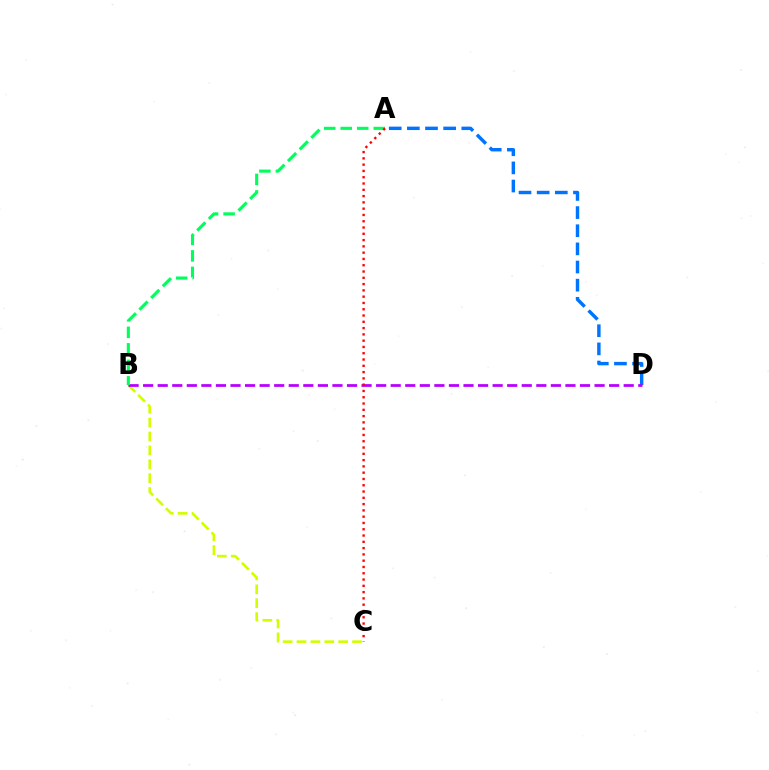{('B', 'C'): [{'color': '#d1ff00', 'line_style': 'dashed', 'thickness': 1.89}], ('A', 'D'): [{'color': '#0074ff', 'line_style': 'dashed', 'thickness': 2.46}], ('B', 'D'): [{'color': '#b900ff', 'line_style': 'dashed', 'thickness': 1.98}], ('A', 'B'): [{'color': '#00ff5c', 'line_style': 'dashed', 'thickness': 2.24}], ('A', 'C'): [{'color': '#ff0000', 'line_style': 'dotted', 'thickness': 1.71}]}